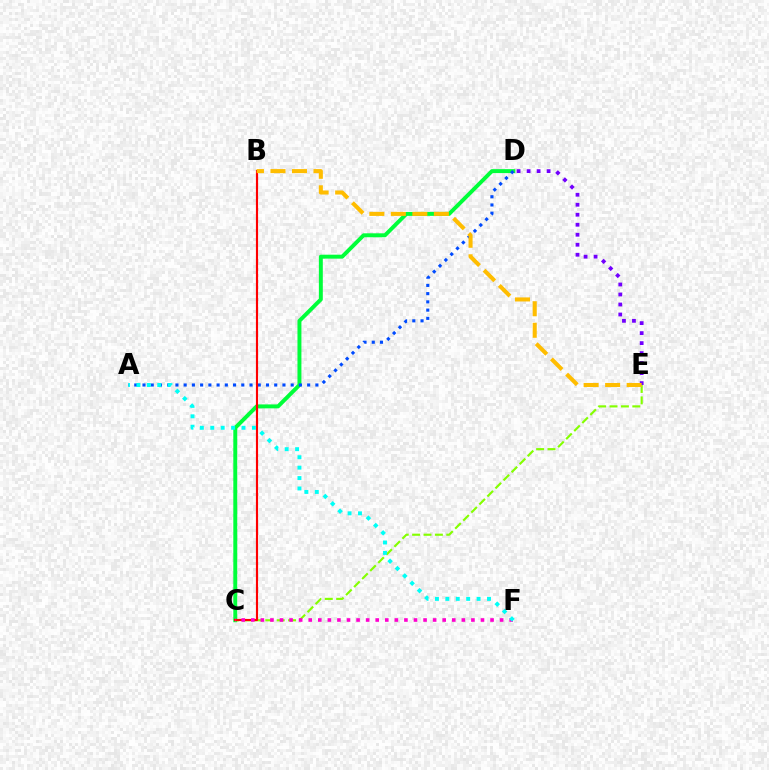{('C', 'D'): [{'color': '#00ff39', 'line_style': 'solid', 'thickness': 2.84}], ('C', 'E'): [{'color': '#84ff00', 'line_style': 'dashed', 'thickness': 1.55}], ('A', 'D'): [{'color': '#004bff', 'line_style': 'dotted', 'thickness': 2.24}], ('D', 'E'): [{'color': '#7200ff', 'line_style': 'dotted', 'thickness': 2.72}], ('B', 'C'): [{'color': '#ff0000', 'line_style': 'solid', 'thickness': 1.55}], ('C', 'F'): [{'color': '#ff00cf', 'line_style': 'dotted', 'thickness': 2.6}], ('A', 'F'): [{'color': '#00fff6', 'line_style': 'dotted', 'thickness': 2.83}], ('B', 'E'): [{'color': '#ffbd00', 'line_style': 'dashed', 'thickness': 2.92}]}